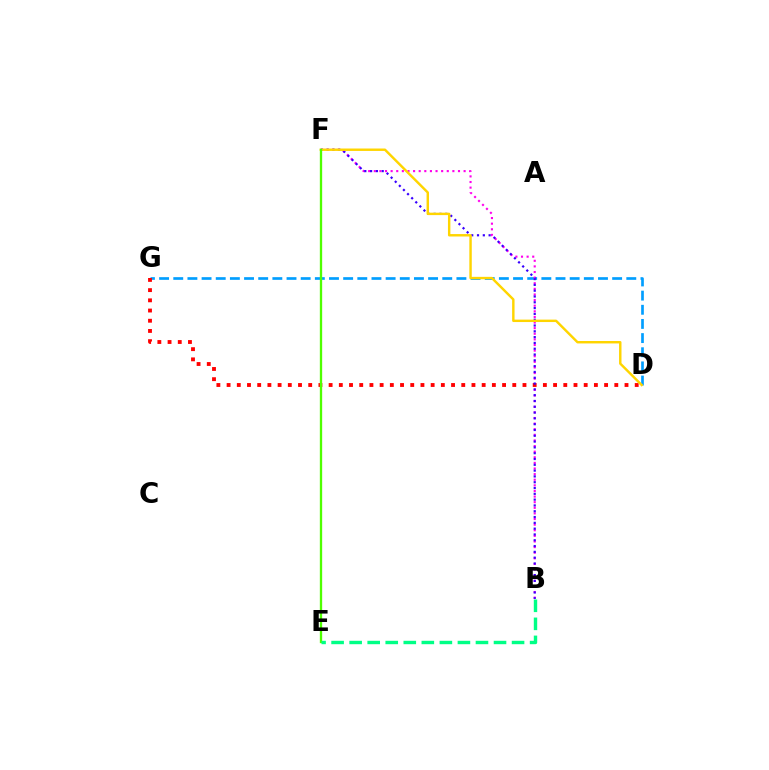{('D', 'G'): [{'color': '#009eff', 'line_style': 'dashed', 'thickness': 1.92}, {'color': '#ff0000', 'line_style': 'dotted', 'thickness': 2.77}], ('B', 'F'): [{'color': '#ff00ed', 'line_style': 'dotted', 'thickness': 1.53}, {'color': '#3700ff', 'line_style': 'dotted', 'thickness': 1.58}], ('D', 'F'): [{'color': '#ffd500', 'line_style': 'solid', 'thickness': 1.75}], ('E', 'F'): [{'color': '#4fff00', 'line_style': 'solid', 'thickness': 1.67}], ('B', 'E'): [{'color': '#00ff86', 'line_style': 'dashed', 'thickness': 2.45}]}